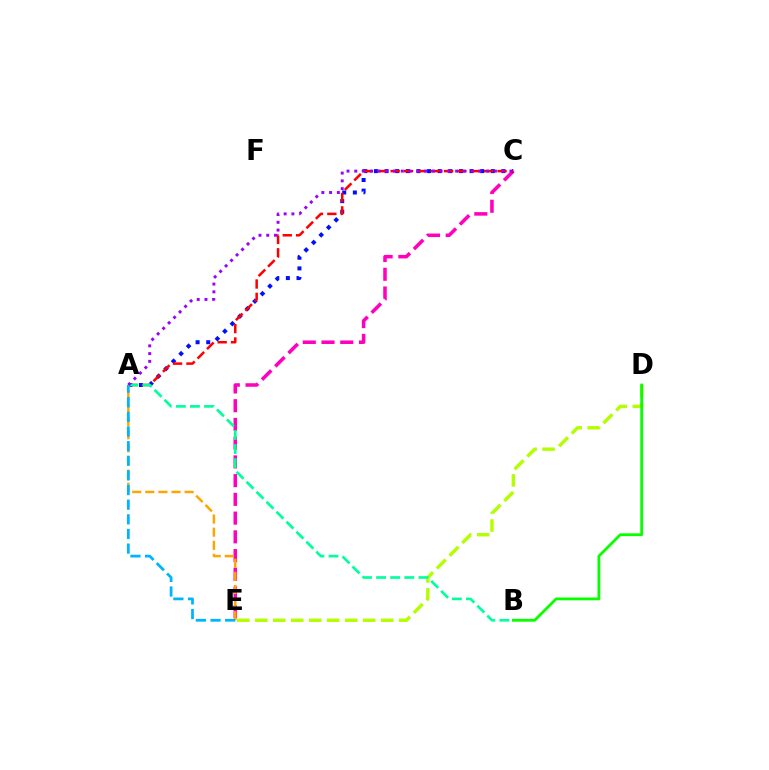{('C', 'E'): [{'color': '#ff00bd', 'line_style': 'dashed', 'thickness': 2.55}], ('D', 'E'): [{'color': '#b3ff00', 'line_style': 'dashed', 'thickness': 2.44}], ('A', 'C'): [{'color': '#0010ff', 'line_style': 'dotted', 'thickness': 2.89}, {'color': '#ff0000', 'line_style': 'dashed', 'thickness': 1.82}, {'color': '#9b00ff', 'line_style': 'dotted', 'thickness': 2.11}], ('A', 'E'): [{'color': '#ffa500', 'line_style': 'dashed', 'thickness': 1.78}, {'color': '#00b5ff', 'line_style': 'dashed', 'thickness': 1.99}], ('A', 'B'): [{'color': '#00ff9d', 'line_style': 'dashed', 'thickness': 1.92}], ('B', 'D'): [{'color': '#08ff00', 'line_style': 'solid', 'thickness': 2.02}]}